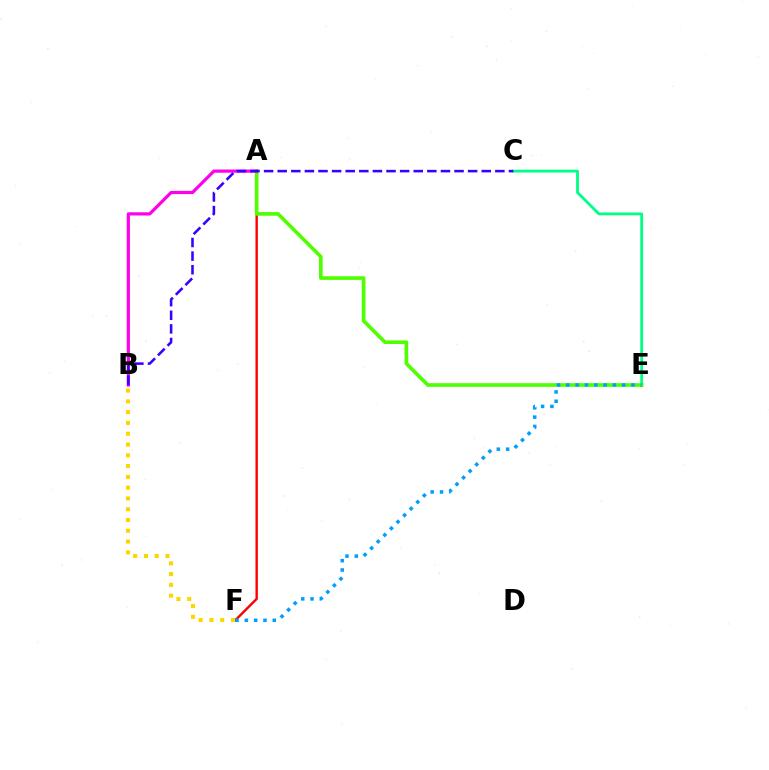{('C', 'E'): [{'color': '#00ff86', 'line_style': 'solid', 'thickness': 2.03}], ('A', 'F'): [{'color': '#ff0000', 'line_style': 'solid', 'thickness': 1.73}], ('B', 'F'): [{'color': '#ffd500', 'line_style': 'dotted', 'thickness': 2.93}], ('A', 'E'): [{'color': '#4fff00', 'line_style': 'solid', 'thickness': 2.63}], ('E', 'F'): [{'color': '#009eff', 'line_style': 'dotted', 'thickness': 2.53}], ('A', 'B'): [{'color': '#ff00ed', 'line_style': 'solid', 'thickness': 2.31}], ('B', 'C'): [{'color': '#3700ff', 'line_style': 'dashed', 'thickness': 1.85}]}